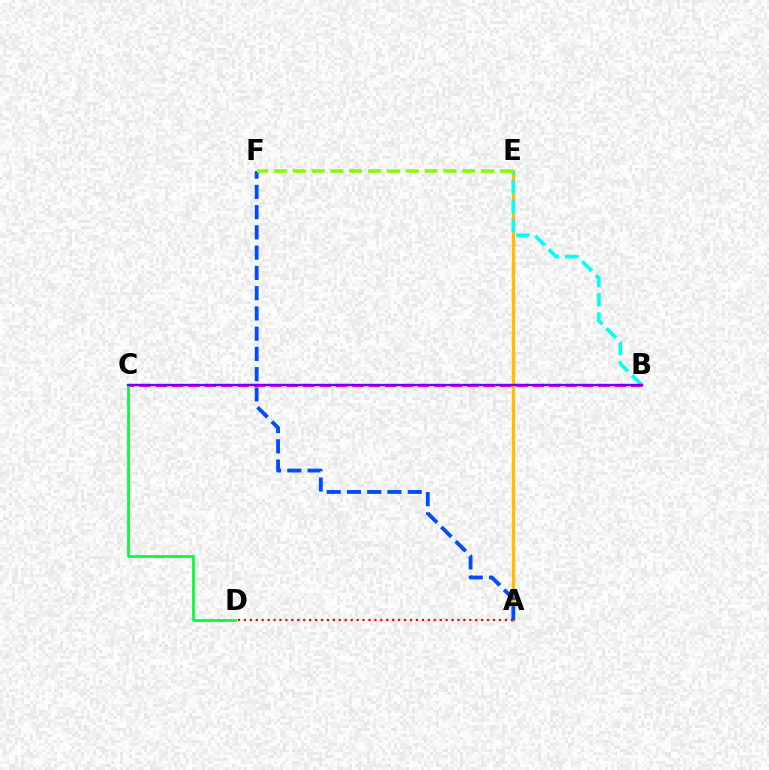{('A', 'E'): [{'color': '#ffbd00', 'line_style': 'solid', 'thickness': 2.41}], ('B', 'E'): [{'color': '#00fff6', 'line_style': 'dashed', 'thickness': 2.61}], ('B', 'C'): [{'color': '#ff00cf', 'line_style': 'dashed', 'thickness': 2.23}, {'color': '#7200ff', 'line_style': 'solid', 'thickness': 1.7}], ('A', 'D'): [{'color': '#ff0000', 'line_style': 'dotted', 'thickness': 1.61}], ('C', 'D'): [{'color': '#00ff39', 'line_style': 'solid', 'thickness': 1.97}], ('A', 'F'): [{'color': '#004bff', 'line_style': 'dashed', 'thickness': 2.75}], ('E', 'F'): [{'color': '#84ff00', 'line_style': 'dashed', 'thickness': 2.56}]}